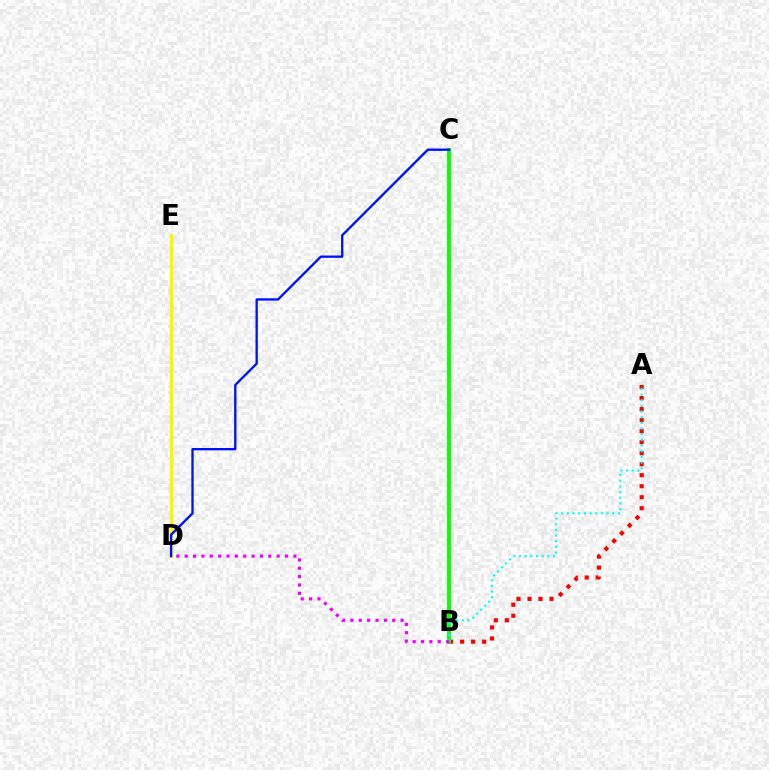{('A', 'B'): [{'color': '#ff0000', 'line_style': 'dotted', 'thickness': 2.99}, {'color': '#00fff6', 'line_style': 'dotted', 'thickness': 1.54}], ('B', 'C'): [{'color': '#08ff00', 'line_style': 'solid', 'thickness': 2.78}], ('D', 'E'): [{'color': '#fcf500', 'line_style': 'solid', 'thickness': 2.36}], ('B', 'D'): [{'color': '#ee00ff', 'line_style': 'dotted', 'thickness': 2.27}], ('C', 'D'): [{'color': '#0010ff', 'line_style': 'solid', 'thickness': 1.67}]}